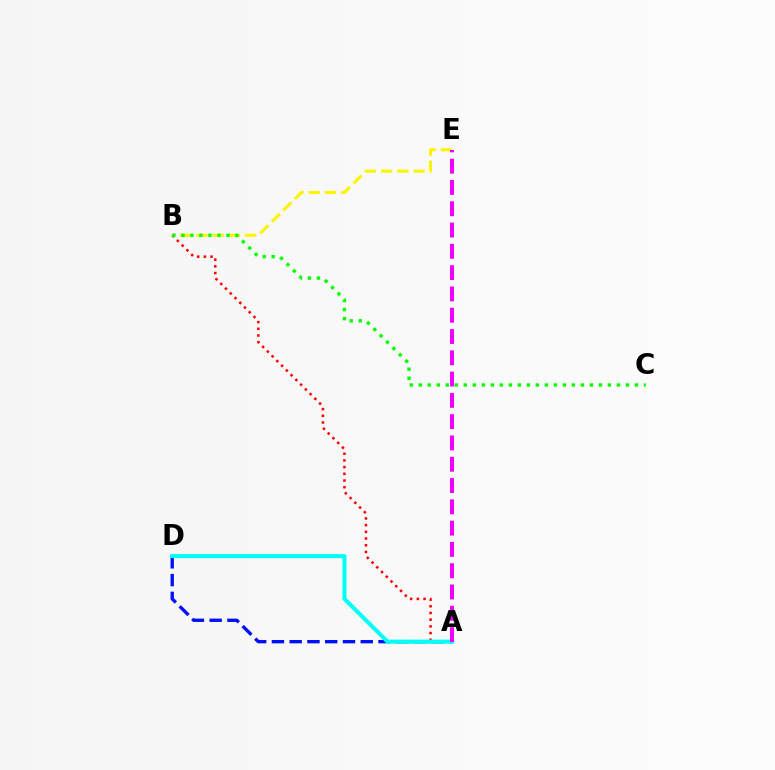{('A', 'B'): [{'color': '#ff0000', 'line_style': 'dotted', 'thickness': 1.82}], ('A', 'D'): [{'color': '#0010ff', 'line_style': 'dashed', 'thickness': 2.41}, {'color': '#00fff6', 'line_style': 'solid', 'thickness': 2.91}], ('B', 'E'): [{'color': '#fcf500', 'line_style': 'dashed', 'thickness': 2.21}], ('A', 'E'): [{'color': '#ee00ff', 'line_style': 'dashed', 'thickness': 2.89}], ('B', 'C'): [{'color': '#08ff00', 'line_style': 'dotted', 'thickness': 2.45}]}